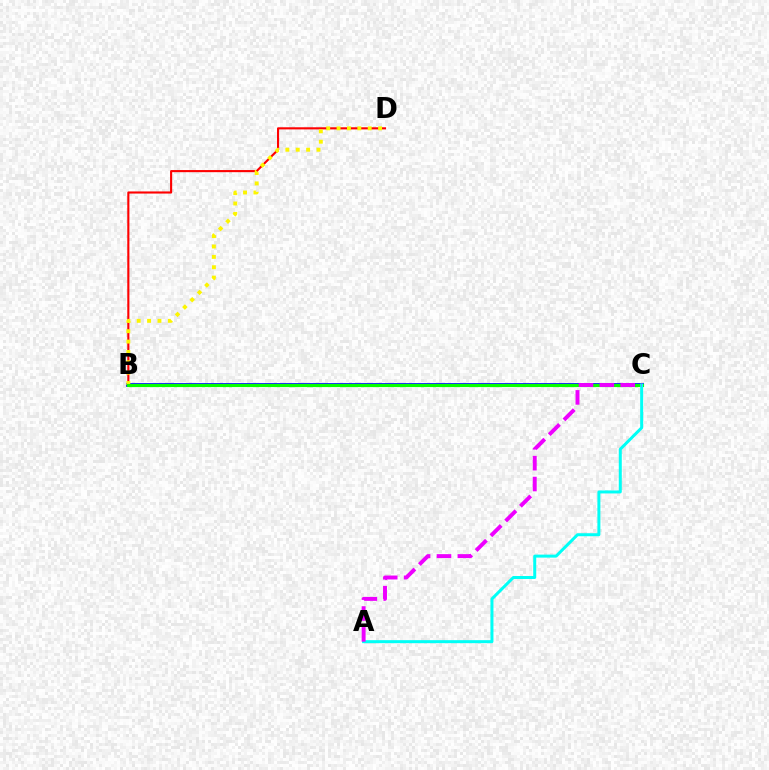{('B', 'D'): [{'color': '#ff0000', 'line_style': 'solid', 'thickness': 1.52}, {'color': '#fcf500', 'line_style': 'dotted', 'thickness': 2.82}], ('B', 'C'): [{'color': '#0010ff', 'line_style': 'solid', 'thickness': 2.7}, {'color': '#08ff00', 'line_style': 'solid', 'thickness': 2.28}], ('A', 'C'): [{'color': '#00fff6', 'line_style': 'solid', 'thickness': 2.16}, {'color': '#ee00ff', 'line_style': 'dashed', 'thickness': 2.84}]}